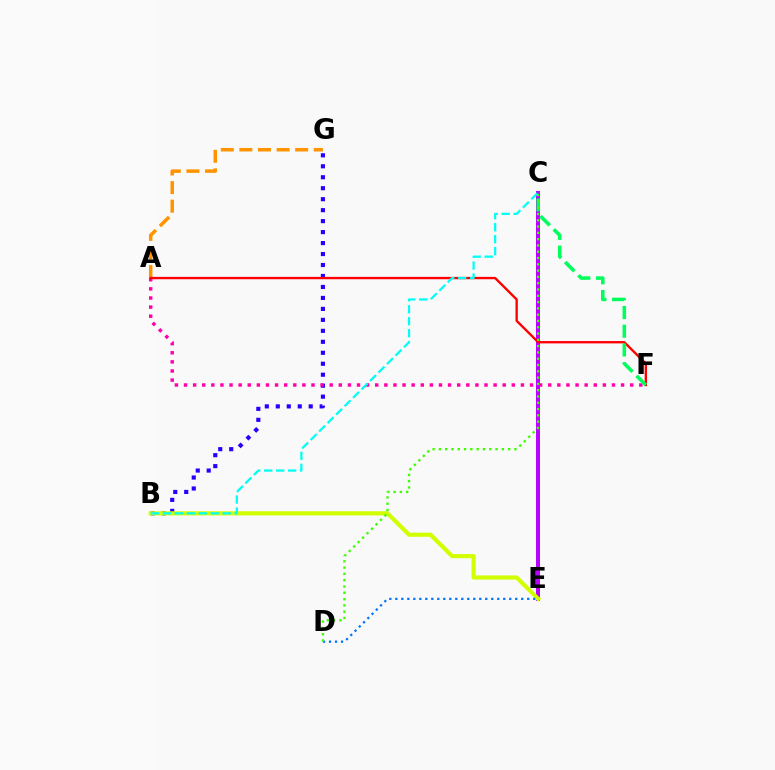{('B', 'G'): [{'color': '#2500ff', 'line_style': 'dotted', 'thickness': 2.98}], ('C', 'E'): [{'color': '#b900ff', 'line_style': 'solid', 'thickness': 2.86}], ('A', 'F'): [{'color': '#ff00ac', 'line_style': 'dotted', 'thickness': 2.47}, {'color': '#ff0000', 'line_style': 'solid', 'thickness': 1.7}], ('A', 'G'): [{'color': '#ff9400', 'line_style': 'dashed', 'thickness': 2.53}], ('B', 'E'): [{'color': '#d1ff00', 'line_style': 'solid', 'thickness': 2.99}], ('B', 'C'): [{'color': '#00fff6', 'line_style': 'dashed', 'thickness': 1.63}], ('D', 'E'): [{'color': '#0074ff', 'line_style': 'dotted', 'thickness': 1.63}], ('C', 'F'): [{'color': '#00ff5c', 'line_style': 'dashed', 'thickness': 2.54}], ('C', 'D'): [{'color': '#3dff00', 'line_style': 'dotted', 'thickness': 1.71}]}